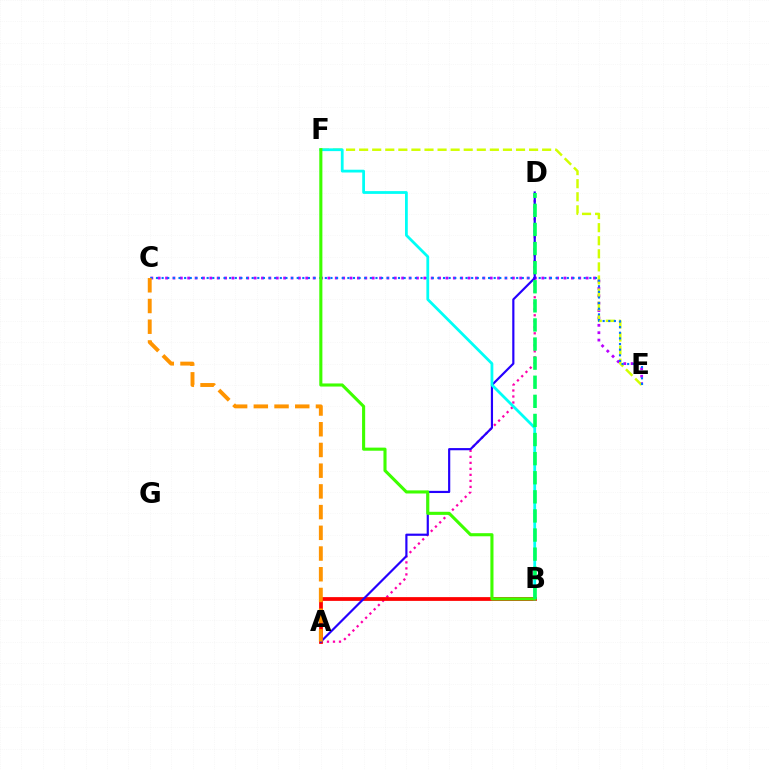{('A', 'D'): [{'color': '#ff00ac', 'line_style': 'dotted', 'thickness': 1.63}, {'color': '#2500ff', 'line_style': 'solid', 'thickness': 1.57}], ('C', 'E'): [{'color': '#b900ff', 'line_style': 'dotted', 'thickness': 2.0}, {'color': '#0074ff', 'line_style': 'dotted', 'thickness': 1.53}], ('E', 'F'): [{'color': '#d1ff00', 'line_style': 'dashed', 'thickness': 1.78}], ('A', 'B'): [{'color': '#ff0000', 'line_style': 'solid', 'thickness': 2.7}], ('B', 'F'): [{'color': '#00fff6', 'line_style': 'solid', 'thickness': 2.0}, {'color': '#3dff00', 'line_style': 'solid', 'thickness': 2.23}], ('A', 'C'): [{'color': '#ff9400', 'line_style': 'dashed', 'thickness': 2.81}], ('B', 'D'): [{'color': '#00ff5c', 'line_style': 'dashed', 'thickness': 2.59}]}